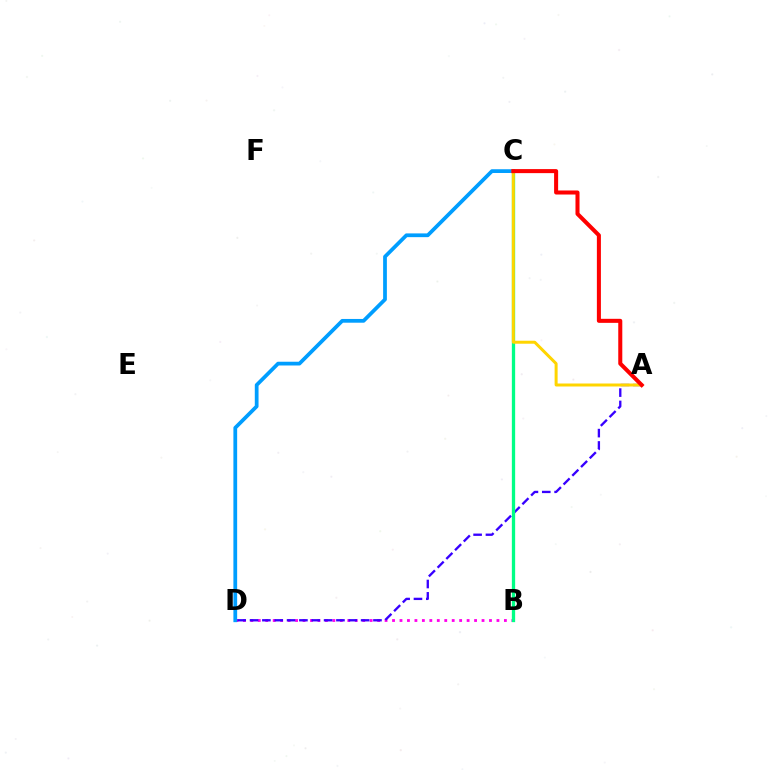{('B', 'D'): [{'color': '#ff00ed', 'line_style': 'dotted', 'thickness': 2.03}], ('C', 'D'): [{'color': '#009eff', 'line_style': 'solid', 'thickness': 2.7}], ('A', 'D'): [{'color': '#3700ff', 'line_style': 'dashed', 'thickness': 1.68}], ('B', 'C'): [{'color': '#4fff00', 'line_style': 'solid', 'thickness': 1.91}, {'color': '#00ff86', 'line_style': 'solid', 'thickness': 2.38}], ('A', 'C'): [{'color': '#ffd500', 'line_style': 'solid', 'thickness': 2.16}, {'color': '#ff0000', 'line_style': 'solid', 'thickness': 2.91}]}